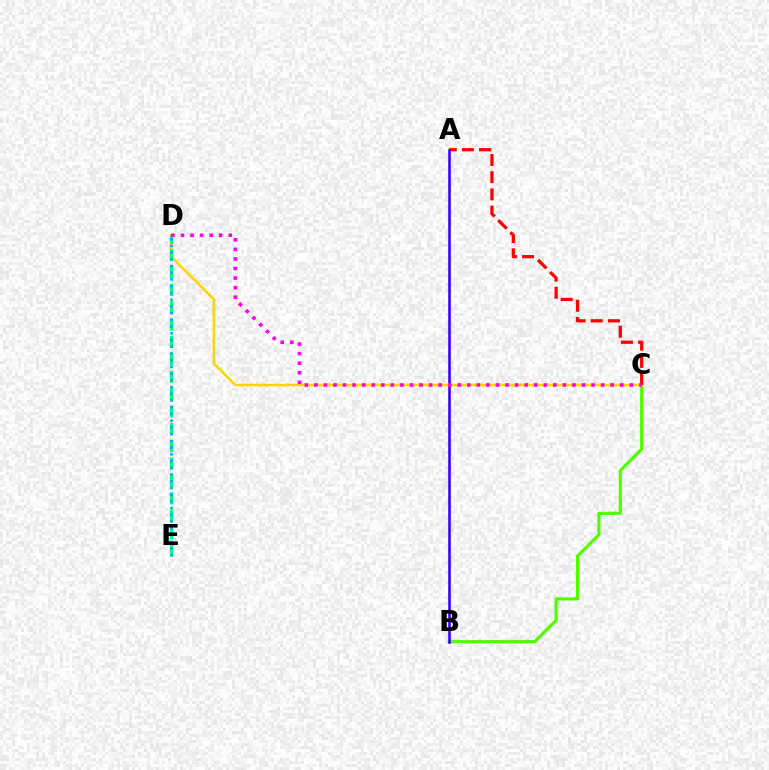{('B', 'C'): [{'color': '#4fff00', 'line_style': 'solid', 'thickness': 2.27}], ('C', 'D'): [{'color': '#ffd500', 'line_style': 'solid', 'thickness': 1.83}, {'color': '#ff00ed', 'line_style': 'dotted', 'thickness': 2.6}], ('A', 'C'): [{'color': '#ff0000', 'line_style': 'dashed', 'thickness': 2.33}], ('D', 'E'): [{'color': '#00ff86', 'line_style': 'dashed', 'thickness': 2.36}, {'color': '#009eff', 'line_style': 'dotted', 'thickness': 1.83}], ('A', 'B'): [{'color': '#3700ff', 'line_style': 'solid', 'thickness': 1.86}]}